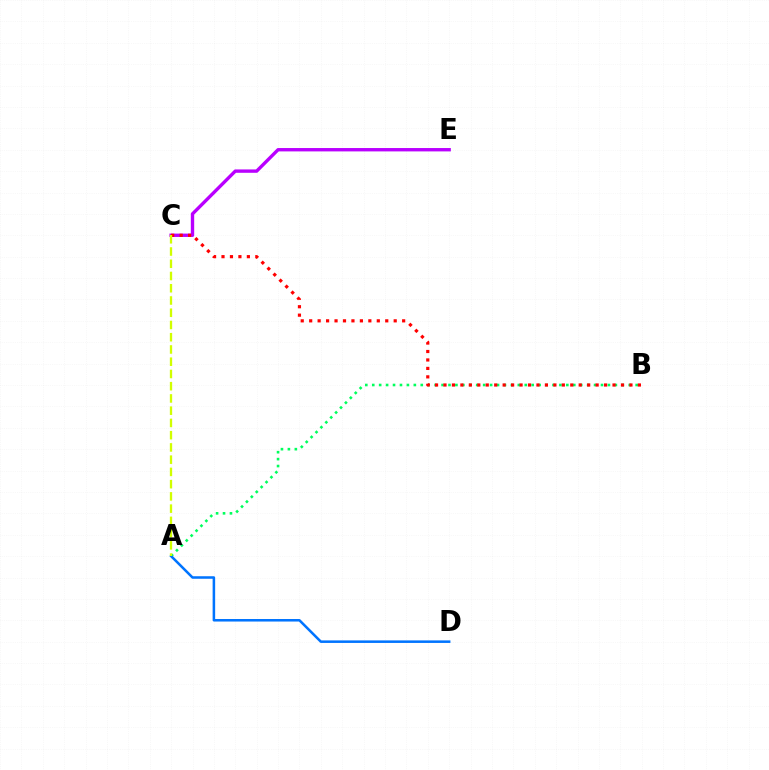{('C', 'E'): [{'color': '#b900ff', 'line_style': 'solid', 'thickness': 2.42}], ('A', 'B'): [{'color': '#00ff5c', 'line_style': 'dotted', 'thickness': 1.88}], ('B', 'C'): [{'color': '#ff0000', 'line_style': 'dotted', 'thickness': 2.3}], ('A', 'D'): [{'color': '#0074ff', 'line_style': 'solid', 'thickness': 1.82}], ('A', 'C'): [{'color': '#d1ff00', 'line_style': 'dashed', 'thickness': 1.66}]}